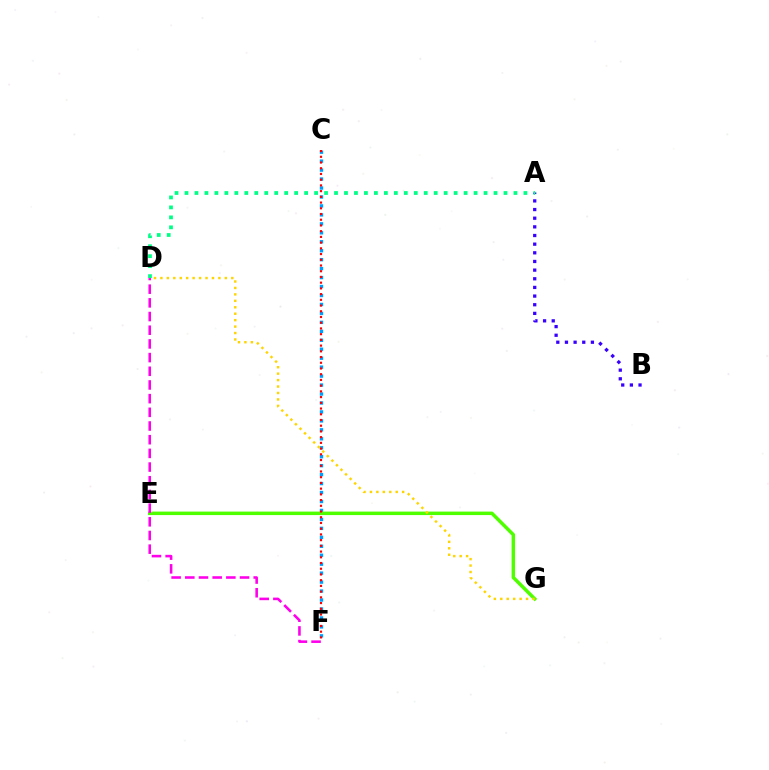{('C', 'F'): [{'color': '#009eff', 'line_style': 'dotted', 'thickness': 2.43}, {'color': '#ff0000', 'line_style': 'dotted', 'thickness': 1.55}], ('A', 'B'): [{'color': '#3700ff', 'line_style': 'dotted', 'thickness': 2.35}], ('E', 'G'): [{'color': '#4fff00', 'line_style': 'solid', 'thickness': 2.51}], ('A', 'D'): [{'color': '#00ff86', 'line_style': 'dotted', 'thickness': 2.71}], ('D', 'F'): [{'color': '#ff00ed', 'line_style': 'dashed', 'thickness': 1.86}], ('D', 'G'): [{'color': '#ffd500', 'line_style': 'dotted', 'thickness': 1.75}]}